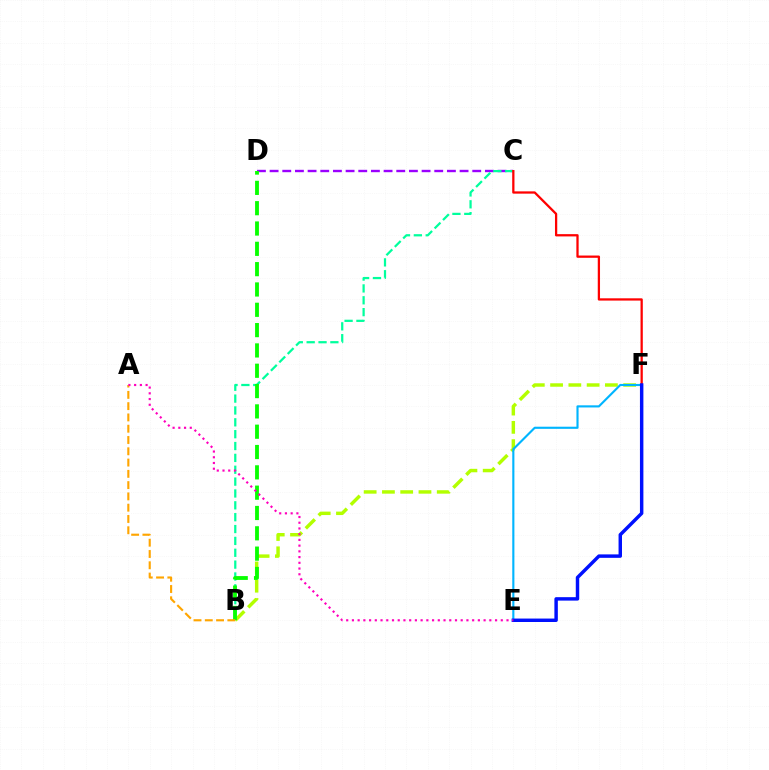{('C', 'D'): [{'color': '#9b00ff', 'line_style': 'dashed', 'thickness': 1.72}], ('B', 'F'): [{'color': '#b3ff00', 'line_style': 'dashed', 'thickness': 2.48}], ('B', 'C'): [{'color': '#00ff9d', 'line_style': 'dashed', 'thickness': 1.61}], ('B', 'D'): [{'color': '#08ff00', 'line_style': 'dashed', 'thickness': 2.76}], ('E', 'F'): [{'color': '#00b5ff', 'line_style': 'solid', 'thickness': 1.53}, {'color': '#0010ff', 'line_style': 'solid', 'thickness': 2.48}], ('C', 'F'): [{'color': '#ff0000', 'line_style': 'solid', 'thickness': 1.64}], ('A', 'B'): [{'color': '#ffa500', 'line_style': 'dashed', 'thickness': 1.53}], ('A', 'E'): [{'color': '#ff00bd', 'line_style': 'dotted', 'thickness': 1.56}]}